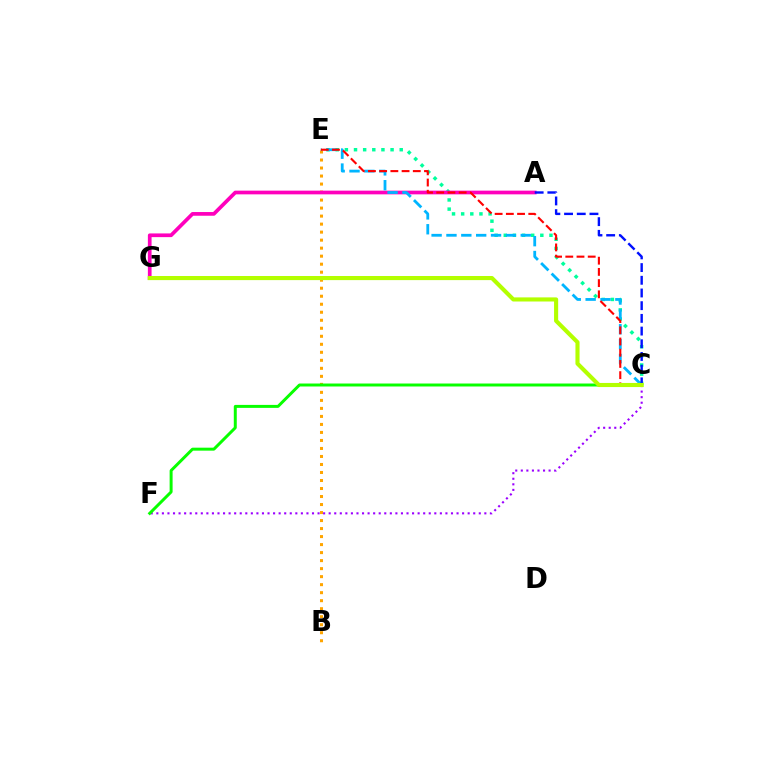{('C', 'F'): [{'color': '#9b00ff', 'line_style': 'dotted', 'thickness': 1.51}, {'color': '#08ff00', 'line_style': 'solid', 'thickness': 2.14}], ('B', 'E'): [{'color': '#ffa500', 'line_style': 'dotted', 'thickness': 2.18}], ('C', 'E'): [{'color': '#00ff9d', 'line_style': 'dotted', 'thickness': 2.48}, {'color': '#00b5ff', 'line_style': 'dashed', 'thickness': 2.02}, {'color': '#ff0000', 'line_style': 'dashed', 'thickness': 1.52}], ('A', 'G'): [{'color': '#ff00bd', 'line_style': 'solid', 'thickness': 2.67}], ('A', 'C'): [{'color': '#0010ff', 'line_style': 'dashed', 'thickness': 1.72}], ('C', 'G'): [{'color': '#b3ff00', 'line_style': 'solid', 'thickness': 2.96}]}